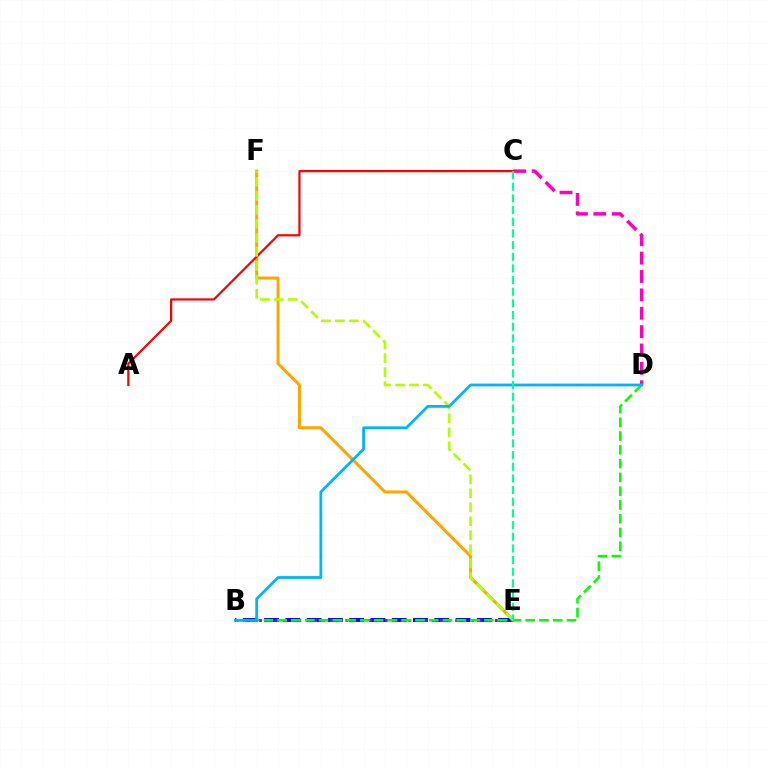{('B', 'E'): [{'color': '#0010ff', 'line_style': 'dashed', 'thickness': 2.89}, {'color': '#9b00ff', 'line_style': 'dotted', 'thickness': 2.14}], ('C', 'D'): [{'color': '#ff00bd', 'line_style': 'dashed', 'thickness': 2.5}], ('E', 'F'): [{'color': '#ffa500', 'line_style': 'solid', 'thickness': 2.18}, {'color': '#b3ff00', 'line_style': 'dashed', 'thickness': 1.9}], ('A', 'C'): [{'color': '#ff0000', 'line_style': 'solid', 'thickness': 1.58}], ('B', 'D'): [{'color': '#08ff00', 'line_style': 'dashed', 'thickness': 1.87}, {'color': '#00b5ff', 'line_style': 'solid', 'thickness': 2.0}], ('C', 'E'): [{'color': '#00ff9d', 'line_style': 'dashed', 'thickness': 1.58}]}